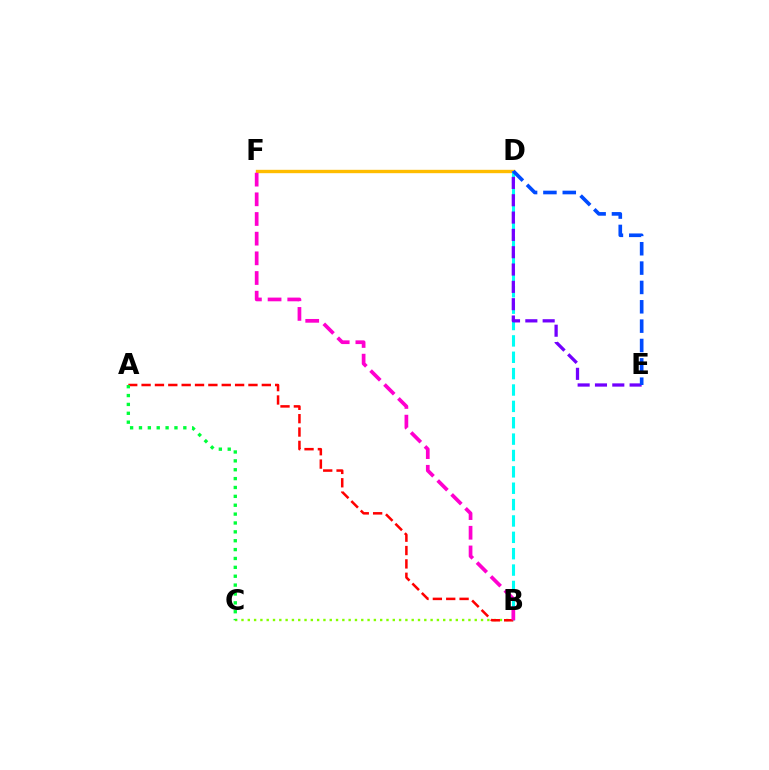{('B', 'C'): [{'color': '#84ff00', 'line_style': 'dotted', 'thickness': 1.71}], ('D', 'F'): [{'color': '#ffbd00', 'line_style': 'solid', 'thickness': 2.43}], ('B', 'D'): [{'color': '#00fff6', 'line_style': 'dashed', 'thickness': 2.22}], ('D', 'E'): [{'color': '#7200ff', 'line_style': 'dashed', 'thickness': 2.35}, {'color': '#004bff', 'line_style': 'dashed', 'thickness': 2.63}], ('A', 'B'): [{'color': '#ff0000', 'line_style': 'dashed', 'thickness': 1.81}], ('A', 'C'): [{'color': '#00ff39', 'line_style': 'dotted', 'thickness': 2.41}], ('B', 'F'): [{'color': '#ff00cf', 'line_style': 'dashed', 'thickness': 2.67}]}